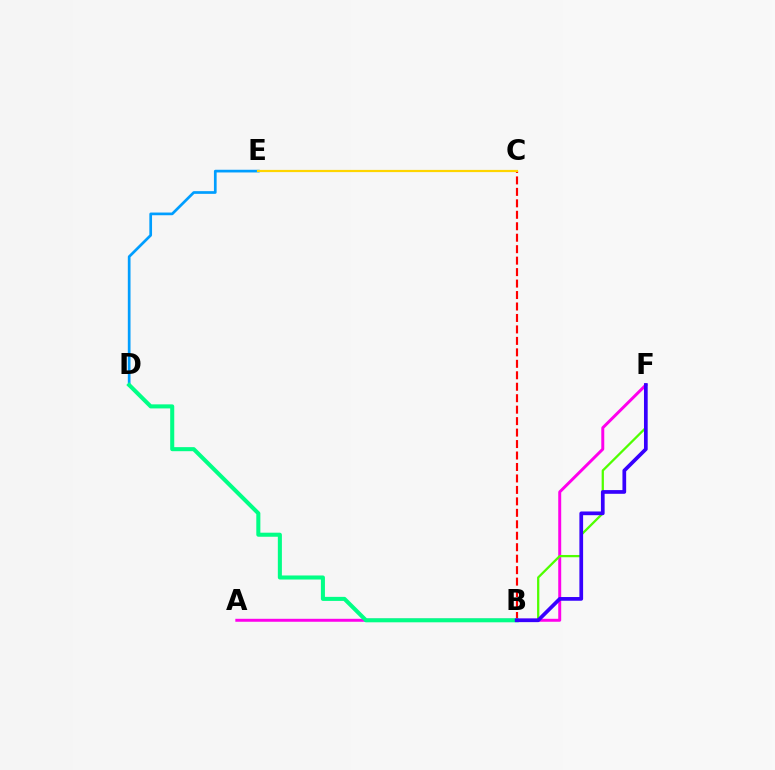{('A', 'F'): [{'color': '#ff00ed', 'line_style': 'solid', 'thickness': 2.13}], ('B', 'C'): [{'color': '#ff0000', 'line_style': 'dashed', 'thickness': 1.56}], ('D', 'E'): [{'color': '#009eff', 'line_style': 'solid', 'thickness': 1.94}], ('B', 'F'): [{'color': '#4fff00', 'line_style': 'solid', 'thickness': 1.63}, {'color': '#3700ff', 'line_style': 'solid', 'thickness': 2.67}], ('B', 'D'): [{'color': '#00ff86', 'line_style': 'solid', 'thickness': 2.92}], ('C', 'E'): [{'color': '#ffd500', 'line_style': 'solid', 'thickness': 1.58}]}